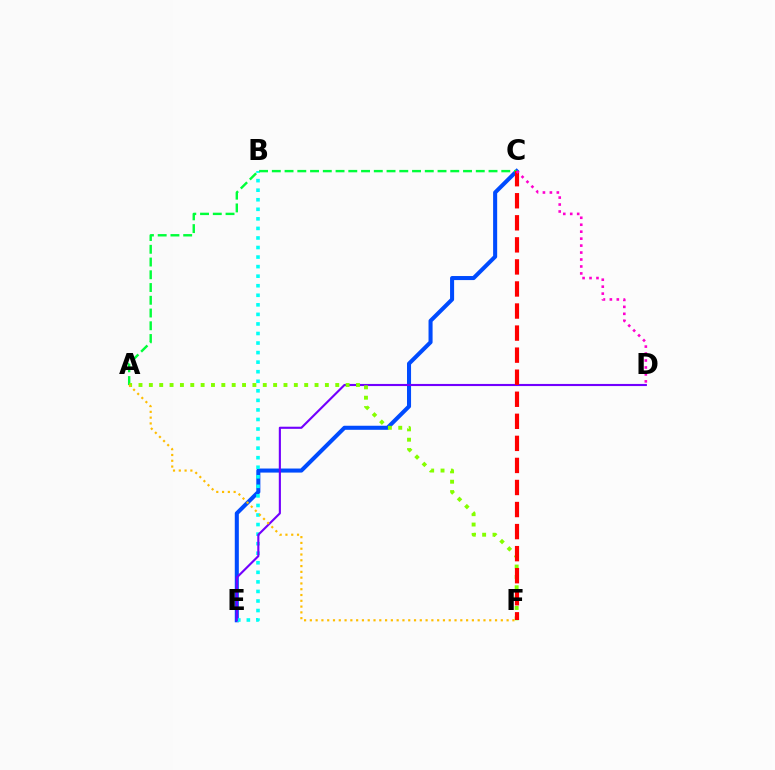{('C', 'E'): [{'color': '#004bff', 'line_style': 'solid', 'thickness': 2.92}], ('B', 'E'): [{'color': '#00fff6', 'line_style': 'dotted', 'thickness': 2.6}], ('D', 'E'): [{'color': '#7200ff', 'line_style': 'solid', 'thickness': 1.53}], ('A', 'C'): [{'color': '#00ff39', 'line_style': 'dashed', 'thickness': 1.73}], ('A', 'F'): [{'color': '#84ff00', 'line_style': 'dotted', 'thickness': 2.81}, {'color': '#ffbd00', 'line_style': 'dotted', 'thickness': 1.57}], ('C', 'F'): [{'color': '#ff0000', 'line_style': 'dashed', 'thickness': 3.0}], ('C', 'D'): [{'color': '#ff00cf', 'line_style': 'dotted', 'thickness': 1.89}]}